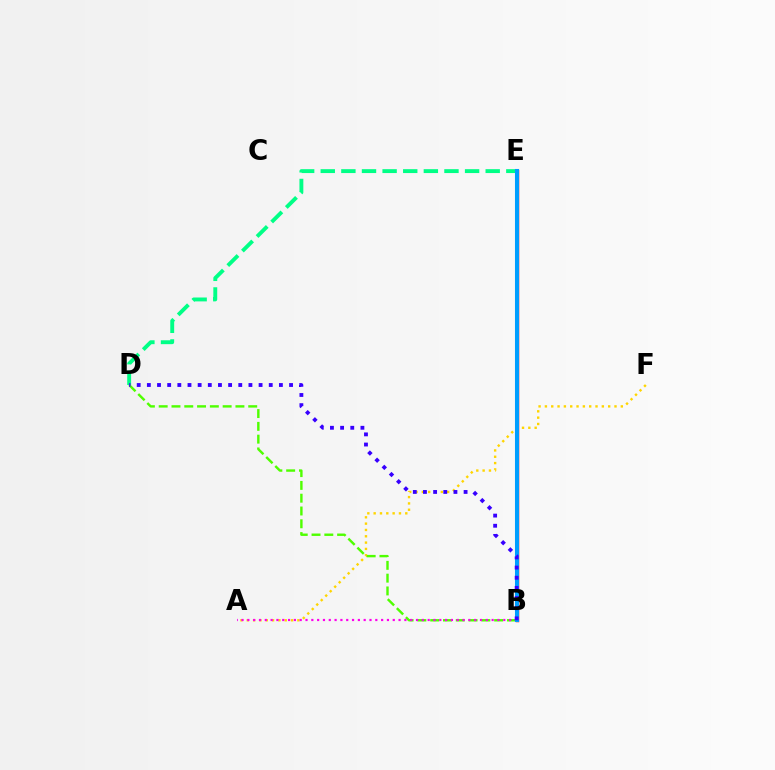{('D', 'E'): [{'color': '#00ff86', 'line_style': 'dashed', 'thickness': 2.8}], ('B', 'E'): [{'color': '#ff0000', 'line_style': 'solid', 'thickness': 2.48}, {'color': '#009eff', 'line_style': 'solid', 'thickness': 2.92}], ('A', 'F'): [{'color': '#ffd500', 'line_style': 'dotted', 'thickness': 1.72}], ('B', 'D'): [{'color': '#4fff00', 'line_style': 'dashed', 'thickness': 1.74}, {'color': '#3700ff', 'line_style': 'dotted', 'thickness': 2.76}], ('A', 'B'): [{'color': '#ff00ed', 'line_style': 'dotted', 'thickness': 1.58}]}